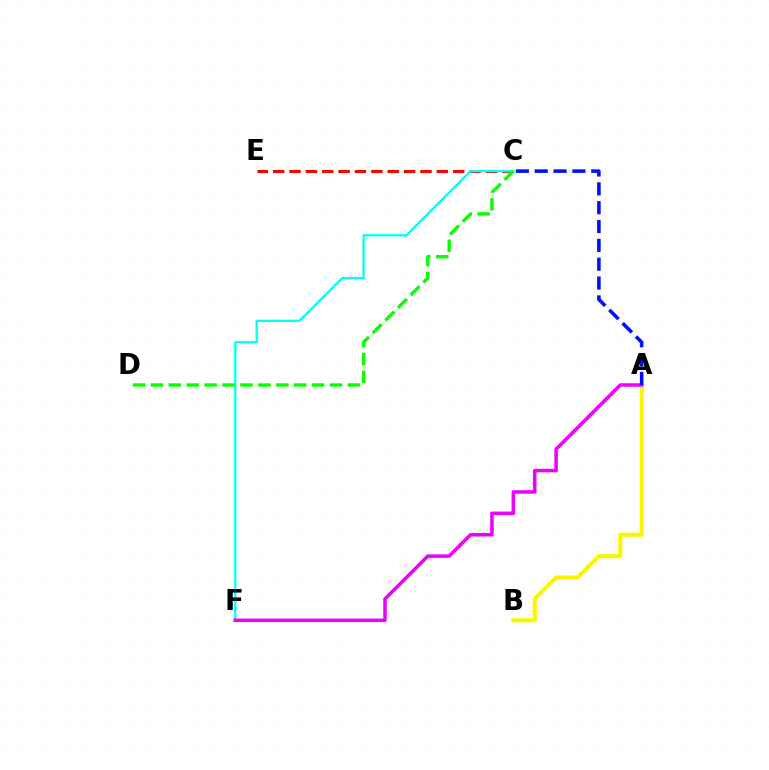{('A', 'B'): [{'color': '#fcf500', 'line_style': 'solid', 'thickness': 2.96}], ('C', 'E'): [{'color': '#ff0000', 'line_style': 'dashed', 'thickness': 2.22}], ('C', 'F'): [{'color': '#00fff6', 'line_style': 'solid', 'thickness': 1.65}], ('A', 'F'): [{'color': '#ee00ff', 'line_style': 'solid', 'thickness': 2.53}], ('C', 'D'): [{'color': '#08ff00', 'line_style': 'dashed', 'thickness': 2.43}], ('A', 'C'): [{'color': '#0010ff', 'line_style': 'dashed', 'thickness': 2.56}]}